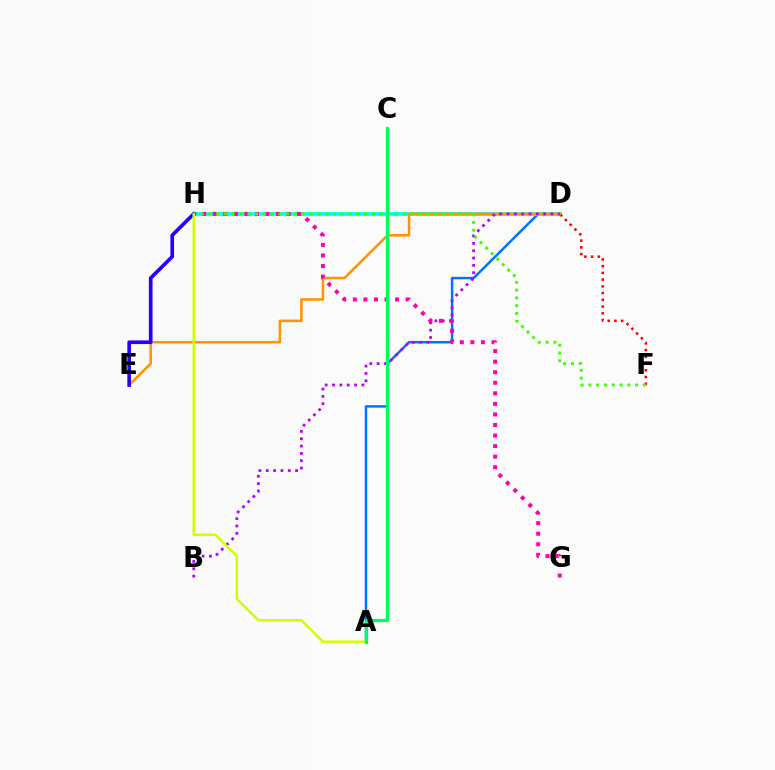{('A', 'D'): [{'color': '#0074ff', 'line_style': 'solid', 'thickness': 1.78}], ('D', 'H'): [{'color': '#00fff6', 'line_style': 'solid', 'thickness': 2.71}], ('D', 'F'): [{'color': '#ff0000', 'line_style': 'dotted', 'thickness': 1.83}], ('D', 'E'): [{'color': '#ff9400', 'line_style': 'solid', 'thickness': 1.84}], ('B', 'D'): [{'color': '#b900ff', 'line_style': 'dotted', 'thickness': 1.99}], ('G', 'H'): [{'color': '#ff00ac', 'line_style': 'dotted', 'thickness': 2.87}], ('F', 'H'): [{'color': '#3dff00', 'line_style': 'dotted', 'thickness': 2.11}], ('E', 'H'): [{'color': '#2500ff', 'line_style': 'solid', 'thickness': 2.64}], ('A', 'H'): [{'color': '#d1ff00', 'line_style': 'solid', 'thickness': 1.78}], ('A', 'C'): [{'color': '#00ff5c', 'line_style': 'solid', 'thickness': 2.32}]}